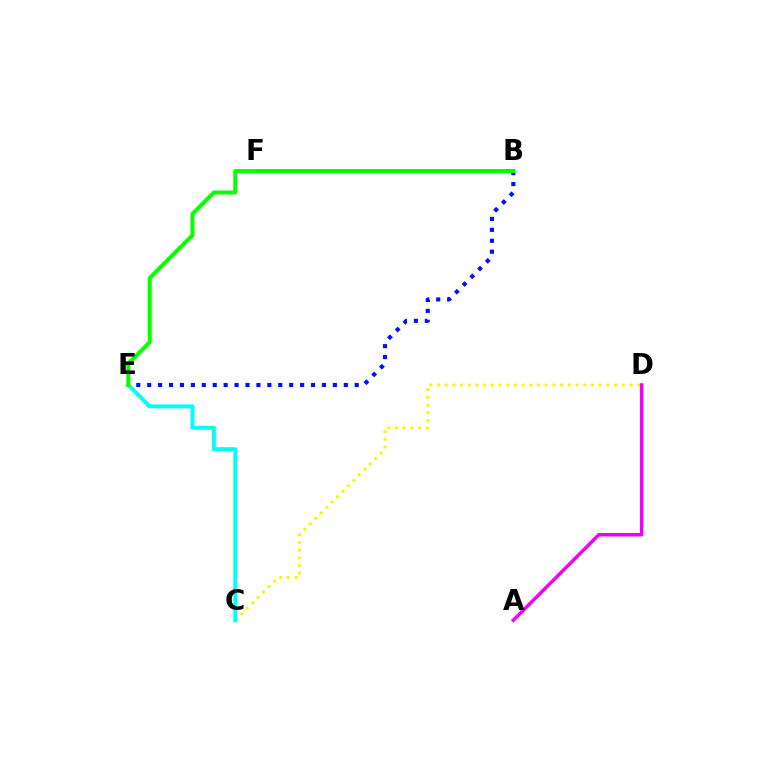{('C', 'D'): [{'color': '#fcf500', 'line_style': 'dotted', 'thickness': 2.09}], ('C', 'E'): [{'color': '#00fff6', 'line_style': 'solid', 'thickness': 2.86}], ('B', 'F'): [{'color': '#ff0000', 'line_style': 'solid', 'thickness': 2.66}], ('B', 'E'): [{'color': '#0010ff', 'line_style': 'dotted', 'thickness': 2.97}, {'color': '#08ff00', 'line_style': 'solid', 'thickness': 2.89}], ('A', 'D'): [{'color': '#ee00ff', 'line_style': 'solid', 'thickness': 2.52}]}